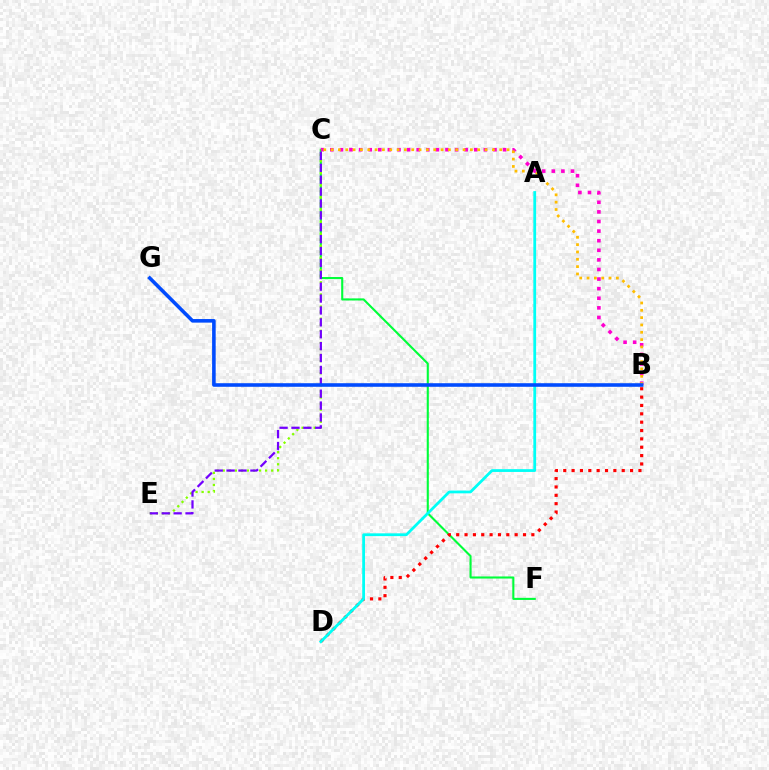{('C', 'F'): [{'color': '#00ff39', 'line_style': 'solid', 'thickness': 1.51}], ('B', 'D'): [{'color': '#ff0000', 'line_style': 'dotted', 'thickness': 2.27}], ('A', 'D'): [{'color': '#00fff6', 'line_style': 'solid', 'thickness': 2.0}], ('B', 'C'): [{'color': '#ff00cf', 'line_style': 'dotted', 'thickness': 2.61}, {'color': '#ffbd00', 'line_style': 'dotted', 'thickness': 1.99}], ('C', 'E'): [{'color': '#84ff00', 'line_style': 'dotted', 'thickness': 1.65}, {'color': '#7200ff', 'line_style': 'dashed', 'thickness': 1.62}], ('B', 'G'): [{'color': '#004bff', 'line_style': 'solid', 'thickness': 2.58}]}